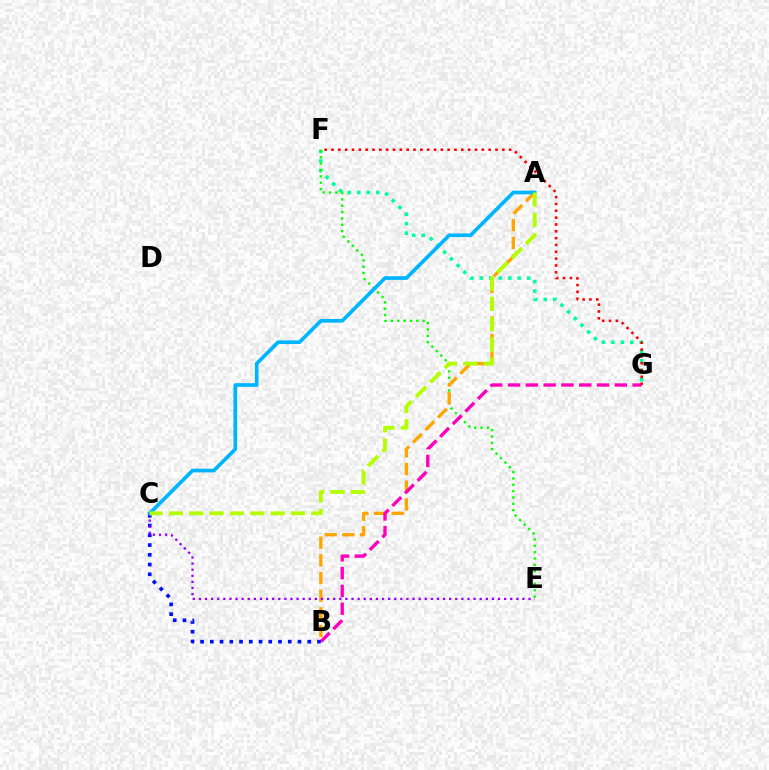{('F', 'G'): [{'color': '#00ff9d', 'line_style': 'dotted', 'thickness': 2.57}, {'color': '#ff0000', 'line_style': 'dotted', 'thickness': 1.86}], ('E', 'F'): [{'color': '#08ff00', 'line_style': 'dotted', 'thickness': 1.73}], ('A', 'B'): [{'color': '#ffa500', 'line_style': 'dashed', 'thickness': 2.4}], ('B', 'G'): [{'color': '#ff00bd', 'line_style': 'dashed', 'thickness': 2.42}], ('B', 'C'): [{'color': '#0010ff', 'line_style': 'dotted', 'thickness': 2.65}], ('C', 'E'): [{'color': '#9b00ff', 'line_style': 'dotted', 'thickness': 1.66}], ('A', 'C'): [{'color': '#00b5ff', 'line_style': 'solid', 'thickness': 2.65}, {'color': '#b3ff00', 'line_style': 'dashed', 'thickness': 2.76}]}